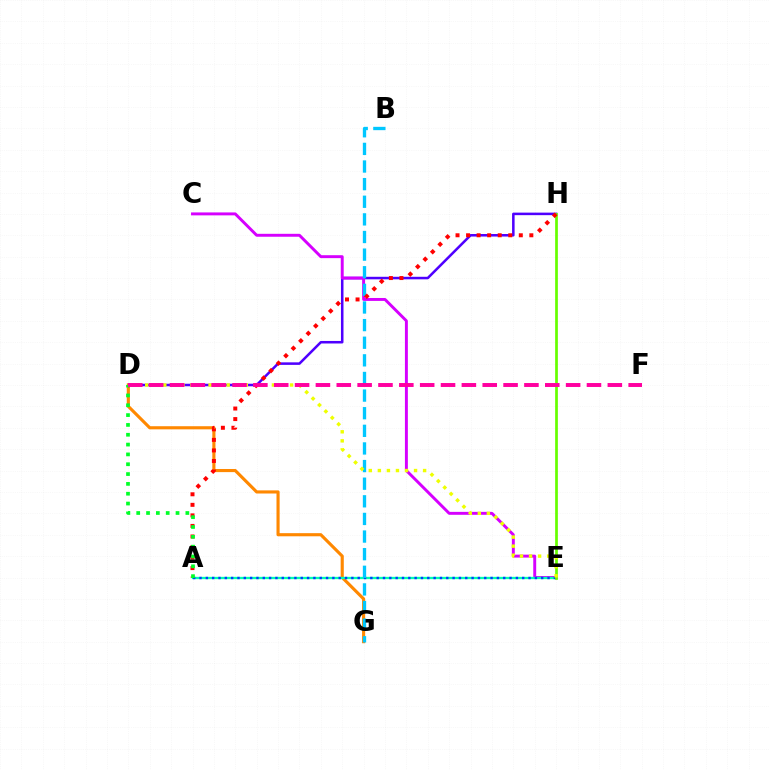{('D', 'H'): [{'color': '#4f00ff', 'line_style': 'solid', 'thickness': 1.82}], ('D', 'G'): [{'color': '#ff8800', 'line_style': 'solid', 'thickness': 2.25}], ('C', 'E'): [{'color': '#d600ff', 'line_style': 'solid', 'thickness': 2.11}], ('A', 'E'): [{'color': '#00ffaf', 'line_style': 'solid', 'thickness': 1.67}, {'color': '#003fff', 'line_style': 'dotted', 'thickness': 1.72}], ('E', 'H'): [{'color': '#66ff00', 'line_style': 'solid', 'thickness': 1.96}], ('B', 'G'): [{'color': '#00c7ff', 'line_style': 'dashed', 'thickness': 2.39}], ('A', 'H'): [{'color': '#ff0000', 'line_style': 'dotted', 'thickness': 2.87}], ('D', 'E'): [{'color': '#eeff00', 'line_style': 'dotted', 'thickness': 2.46}], ('A', 'D'): [{'color': '#00ff27', 'line_style': 'dotted', 'thickness': 2.67}], ('D', 'F'): [{'color': '#ff00a0', 'line_style': 'dashed', 'thickness': 2.83}]}